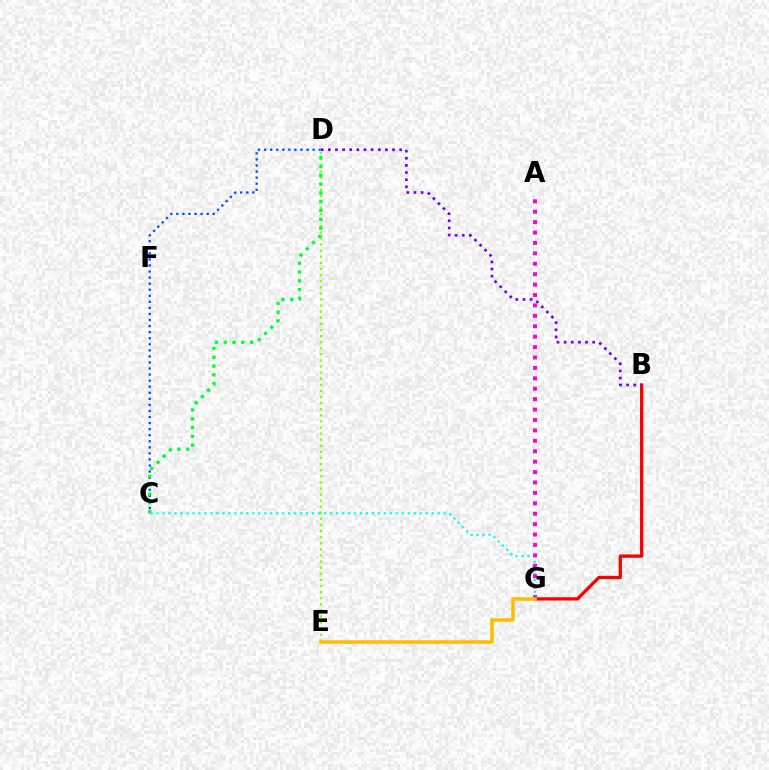{('B', 'G'): [{'color': '#ff0000', 'line_style': 'solid', 'thickness': 2.37}], ('C', 'D'): [{'color': '#004bff', 'line_style': 'dotted', 'thickness': 1.65}, {'color': '#00ff39', 'line_style': 'dotted', 'thickness': 2.39}], ('D', 'E'): [{'color': '#84ff00', 'line_style': 'dotted', 'thickness': 1.66}], ('C', 'G'): [{'color': '#00fff6', 'line_style': 'dotted', 'thickness': 1.62}], ('A', 'G'): [{'color': '#ff00cf', 'line_style': 'dotted', 'thickness': 2.83}], ('B', 'D'): [{'color': '#7200ff', 'line_style': 'dotted', 'thickness': 1.94}], ('E', 'G'): [{'color': '#ffbd00', 'line_style': 'solid', 'thickness': 2.55}]}